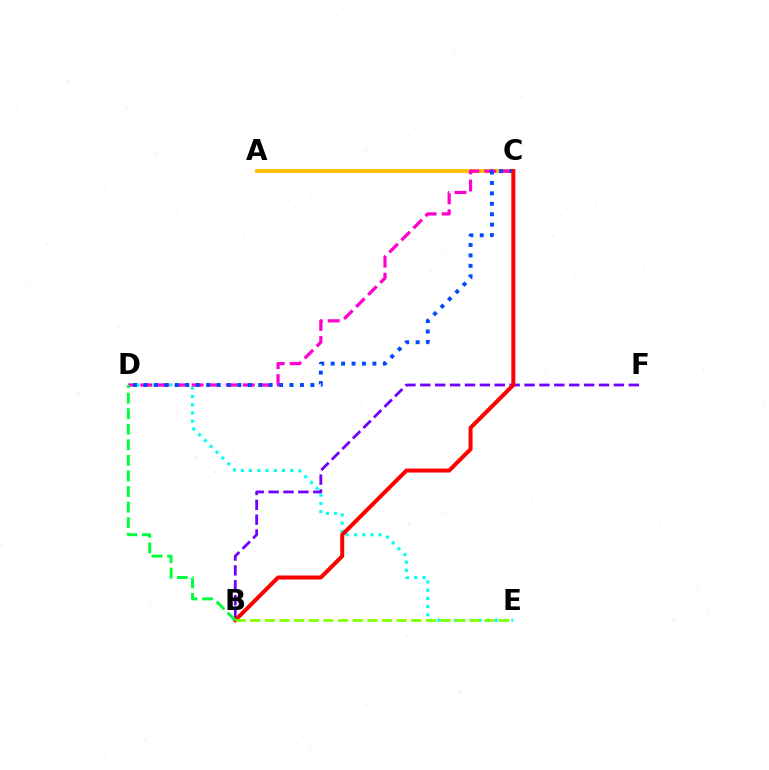{('A', 'C'): [{'color': '#ffbd00', 'line_style': 'solid', 'thickness': 2.75}], ('D', 'E'): [{'color': '#00fff6', 'line_style': 'dotted', 'thickness': 2.24}], ('C', 'D'): [{'color': '#ff00cf', 'line_style': 'dashed', 'thickness': 2.32}, {'color': '#004bff', 'line_style': 'dotted', 'thickness': 2.83}], ('B', 'F'): [{'color': '#7200ff', 'line_style': 'dashed', 'thickness': 2.02}], ('B', 'C'): [{'color': '#ff0000', 'line_style': 'solid', 'thickness': 2.88}], ('B', 'E'): [{'color': '#84ff00', 'line_style': 'dashed', 'thickness': 1.99}], ('B', 'D'): [{'color': '#00ff39', 'line_style': 'dashed', 'thickness': 2.11}]}